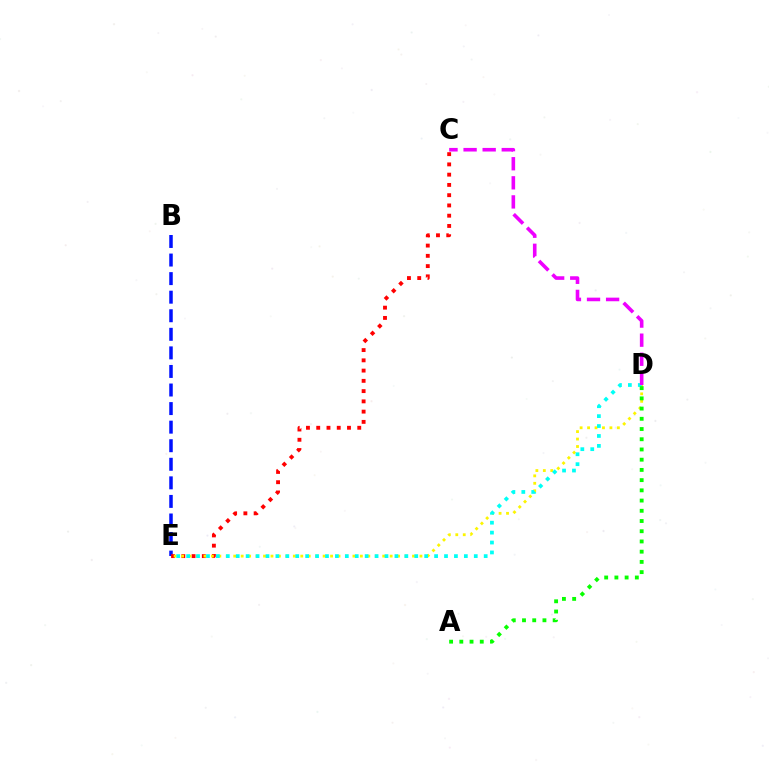{('B', 'E'): [{'color': '#0010ff', 'line_style': 'dashed', 'thickness': 2.52}], ('C', 'E'): [{'color': '#ff0000', 'line_style': 'dotted', 'thickness': 2.79}], ('D', 'E'): [{'color': '#fcf500', 'line_style': 'dotted', 'thickness': 2.02}, {'color': '#00fff6', 'line_style': 'dotted', 'thickness': 2.69}], ('C', 'D'): [{'color': '#ee00ff', 'line_style': 'dashed', 'thickness': 2.59}], ('A', 'D'): [{'color': '#08ff00', 'line_style': 'dotted', 'thickness': 2.78}]}